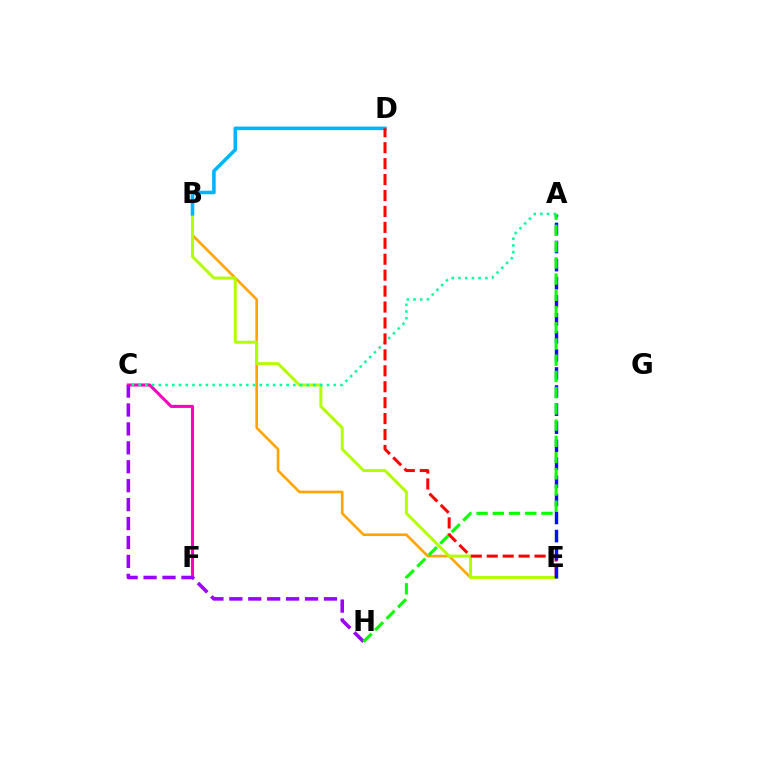{('B', 'E'): [{'color': '#ffa500', 'line_style': 'solid', 'thickness': 1.91}, {'color': '#b3ff00', 'line_style': 'solid', 'thickness': 2.14}], ('C', 'F'): [{'color': '#ff00bd', 'line_style': 'solid', 'thickness': 2.2}], ('C', 'H'): [{'color': '#9b00ff', 'line_style': 'dashed', 'thickness': 2.57}], ('A', 'C'): [{'color': '#00ff9d', 'line_style': 'dotted', 'thickness': 1.83}], ('B', 'D'): [{'color': '#00b5ff', 'line_style': 'solid', 'thickness': 2.58}], ('D', 'E'): [{'color': '#ff0000', 'line_style': 'dashed', 'thickness': 2.16}], ('A', 'E'): [{'color': '#0010ff', 'line_style': 'dashed', 'thickness': 2.45}], ('A', 'H'): [{'color': '#08ff00', 'line_style': 'dashed', 'thickness': 2.2}]}